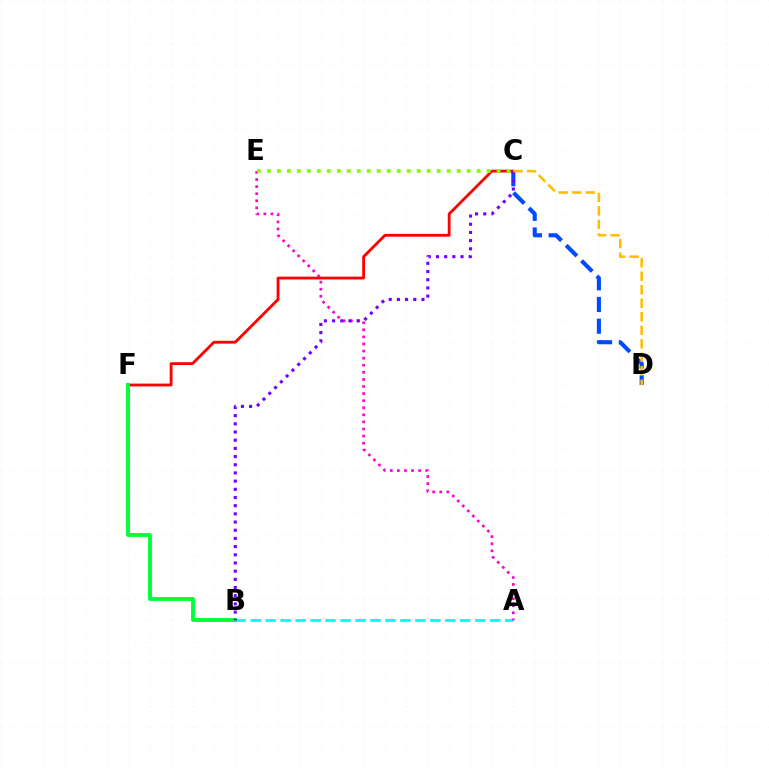{('C', 'D'): [{'color': '#004bff', 'line_style': 'dashed', 'thickness': 2.95}, {'color': '#ffbd00', 'line_style': 'dashed', 'thickness': 1.84}], ('A', 'B'): [{'color': '#00fff6', 'line_style': 'dashed', 'thickness': 2.03}], ('A', 'E'): [{'color': '#ff00cf', 'line_style': 'dotted', 'thickness': 1.92}], ('C', 'F'): [{'color': '#ff0000', 'line_style': 'solid', 'thickness': 2.03}], ('B', 'F'): [{'color': '#00ff39', 'line_style': 'solid', 'thickness': 2.8}], ('B', 'C'): [{'color': '#7200ff', 'line_style': 'dotted', 'thickness': 2.22}], ('C', 'E'): [{'color': '#84ff00', 'line_style': 'dotted', 'thickness': 2.71}]}